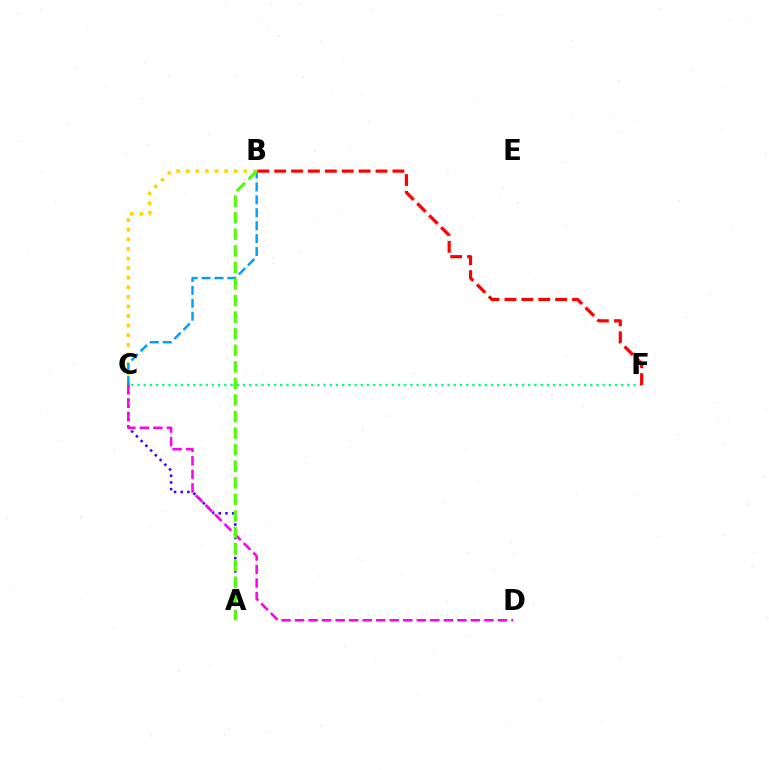{('A', 'C'): [{'color': '#3700ff', 'line_style': 'dotted', 'thickness': 1.82}], ('B', 'C'): [{'color': '#ffd500', 'line_style': 'dotted', 'thickness': 2.61}, {'color': '#009eff', 'line_style': 'dashed', 'thickness': 1.76}], ('C', 'D'): [{'color': '#ff00ed', 'line_style': 'dashed', 'thickness': 1.84}], ('C', 'F'): [{'color': '#00ff86', 'line_style': 'dotted', 'thickness': 1.68}], ('B', 'F'): [{'color': '#ff0000', 'line_style': 'dashed', 'thickness': 2.3}], ('A', 'B'): [{'color': '#4fff00', 'line_style': 'dashed', 'thickness': 2.25}]}